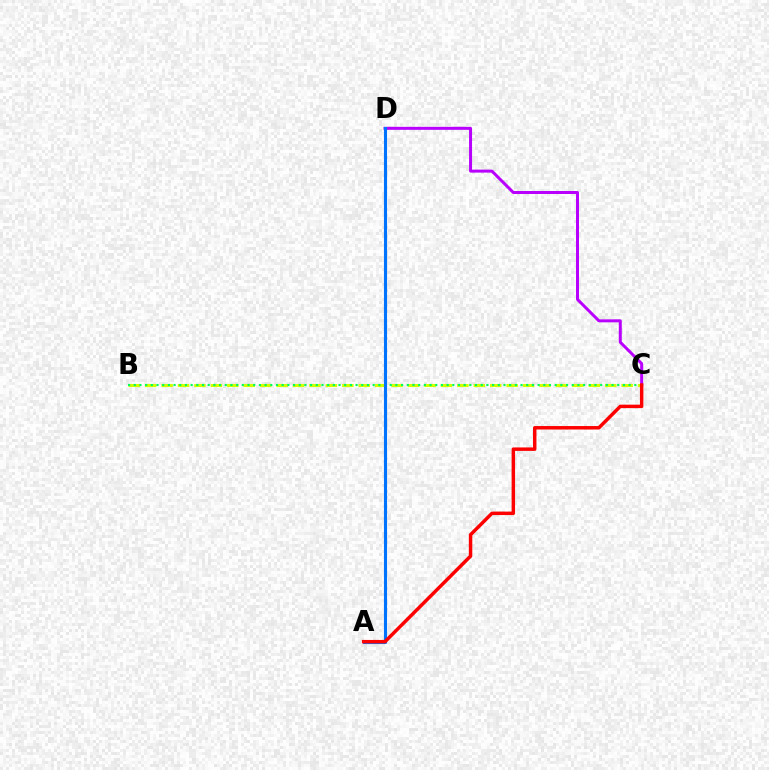{('B', 'C'): [{'color': '#d1ff00', 'line_style': 'dashed', 'thickness': 2.23}, {'color': '#00ff5c', 'line_style': 'dotted', 'thickness': 1.55}], ('C', 'D'): [{'color': '#b900ff', 'line_style': 'solid', 'thickness': 2.15}], ('A', 'D'): [{'color': '#0074ff', 'line_style': 'solid', 'thickness': 2.24}], ('A', 'C'): [{'color': '#ff0000', 'line_style': 'solid', 'thickness': 2.49}]}